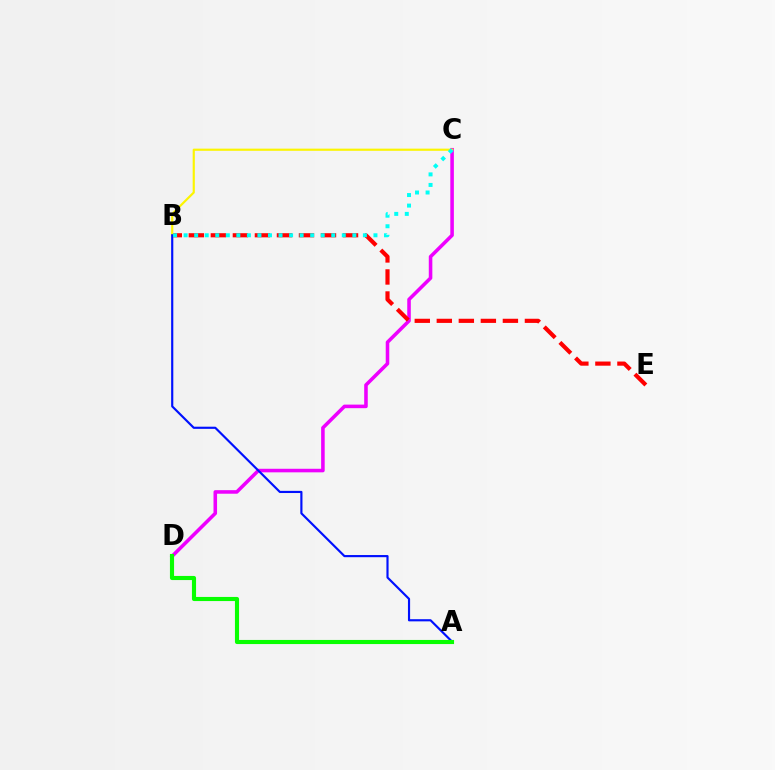{('C', 'D'): [{'color': '#ee00ff', 'line_style': 'solid', 'thickness': 2.56}], ('B', 'E'): [{'color': '#ff0000', 'line_style': 'dashed', 'thickness': 2.99}], ('B', 'C'): [{'color': '#fcf500', 'line_style': 'solid', 'thickness': 1.57}, {'color': '#00fff6', 'line_style': 'dotted', 'thickness': 2.87}], ('A', 'B'): [{'color': '#0010ff', 'line_style': 'solid', 'thickness': 1.55}], ('A', 'D'): [{'color': '#08ff00', 'line_style': 'solid', 'thickness': 2.97}]}